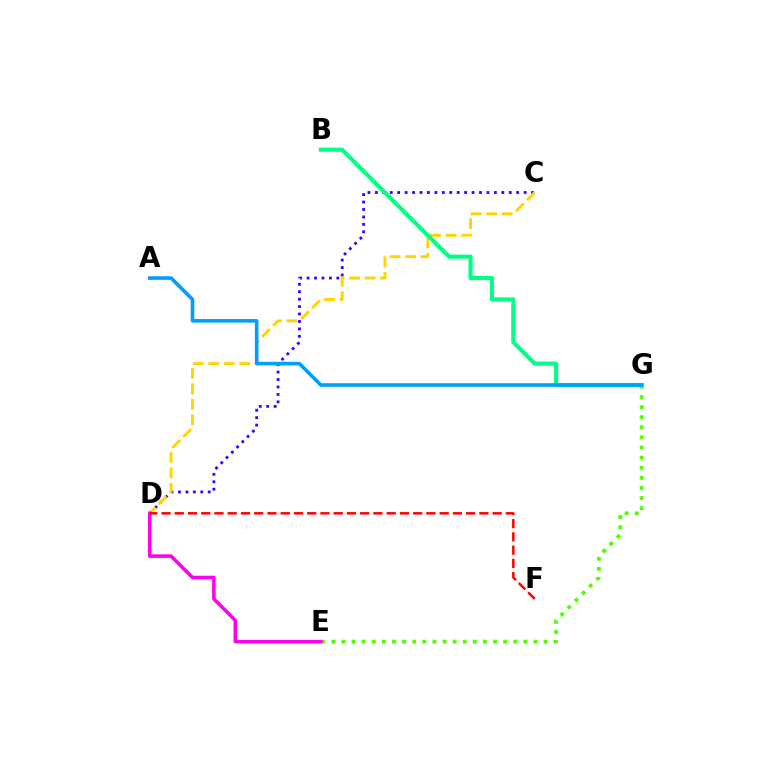{('E', 'G'): [{'color': '#4fff00', 'line_style': 'dotted', 'thickness': 2.75}], ('C', 'D'): [{'color': '#3700ff', 'line_style': 'dotted', 'thickness': 2.02}, {'color': '#ffd500', 'line_style': 'dashed', 'thickness': 2.1}], ('D', 'E'): [{'color': '#ff00ed', 'line_style': 'solid', 'thickness': 2.55}], ('B', 'G'): [{'color': '#00ff86', 'line_style': 'solid', 'thickness': 2.97}], ('A', 'G'): [{'color': '#009eff', 'line_style': 'solid', 'thickness': 2.59}], ('D', 'F'): [{'color': '#ff0000', 'line_style': 'dashed', 'thickness': 1.8}]}